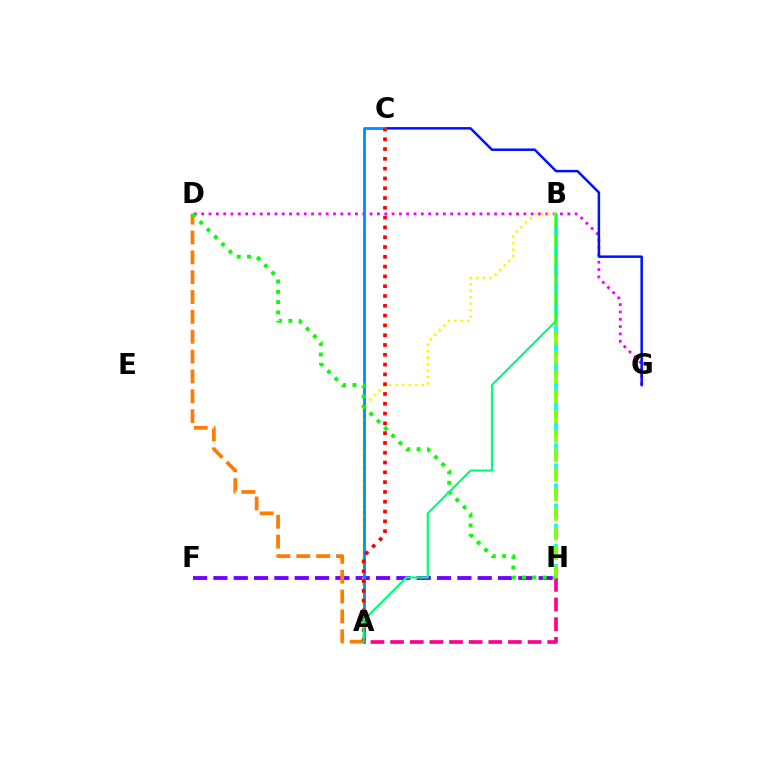{('D', 'G'): [{'color': '#ee00ff', 'line_style': 'dotted', 'thickness': 1.99}], ('F', 'H'): [{'color': '#7200ff', 'line_style': 'dashed', 'thickness': 2.76}], ('A', 'B'): [{'color': '#fcf500', 'line_style': 'dotted', 'thickness': 1.76}, {'color': '#00ff74', 'line_style': 'solid', 'thickness': 1.57}], ('C', 'G'): [{'color': '#0010ff', 'line_style': 'solid', 'thickness': 1.79}], ('A', 'C'): [{'color': '#008cff', 'line_style': 'solid', 'thickness': 2.01}, {'color': '#ff0000', 'line_style': 'dotted', 'thickness': 2.66}], ('A', 'D'): [{'color': '#ff7c00', 'line_style': 'dashed', 'thickness': 2.7}], ('B', 'H'): [{'color': '#00fff6', 'line_style': 'dashed', 'thickness': 2.73}, {'color': '#84ff00', 'line_style': 'dashed', 'thickness': 2.66}], ('A', 'H'): [{'color': '#ff0094', 'line_style': 'dashed', 'thickness': 2.67}], ('D', 'H'): [{'color': '#08ff00', 'line_style': 'dotted', 'thickness': 2.81}]}